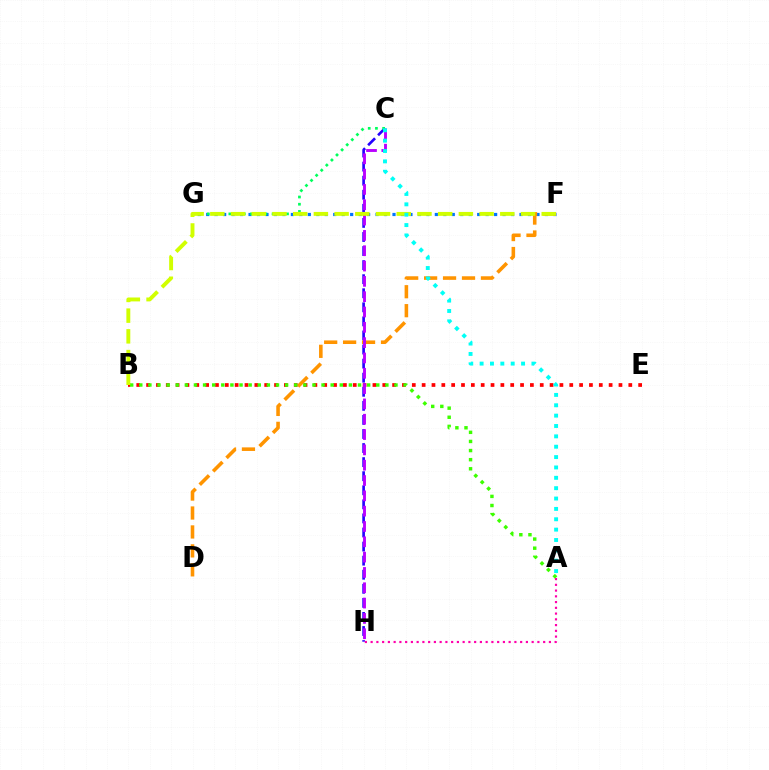{('F', 'G'): [{'color': '#0074ff', 'line_style': 'dotted', 'thickness': 2.3}], ('B', 'E'): [{'color': '#ff0000', 'line_style': 'dotted', 'thickness': 2.67}], ('C', 'H'): [{'color': '#2500ff', 'line_style': 'dashed', 'thickness': 1.91}, {'color': '#b900ff', 'line_style': 'dashed', 'thickness': 2.08}], ('C', 'G'): [{'color': '#00ff5c', 'line_style': 'dotted', 'thickness': 1.96}], ('D', 'F'): [{'color': '#ff9400', 'line_style': 'dashed', 'thickness': 2.57}], ('A', 'B'): [{'color': '#3dff00', 'line_style': 'dotted', 'thickness': 2.48}], ('B', 'F'): [{'color': '#d1ff00', 'line_style': 'dashed', 'thickness': 2.81}], ('A', 'C'): [{'color': '#00fff6', 'line_style': 'dotted', 'thickness': 2.82}], ('A', 'H'): [{'color': '#ff00ac', 'line_style': 'dotted', 'thickness': 1.56}]}